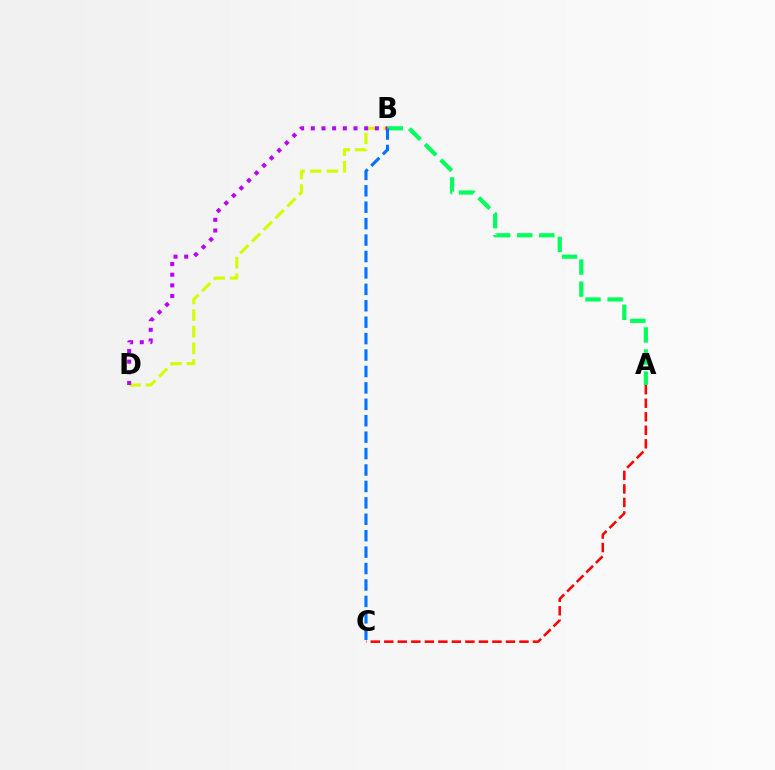{('A', 'B'): [{'color': '#00ff5c', 'line_style': 'dashed', 'thickness': 3.0}], ('A', 'C'): [{'color': '#ff0000', 'line_style': 'dashed', 'thickness': 1.84}], ('B', 'C'): [{'color': '#0074ff', 'line_style': 'dashed', 'thickness': 2.23}], ('B', 'D'): [{'color': '#d1ff00', 'line_style': 'dashed', 'thickness': 2.25}, {'color': '#b900ff', 'line_style': 'dotted', 'thickness': 2.9}]}